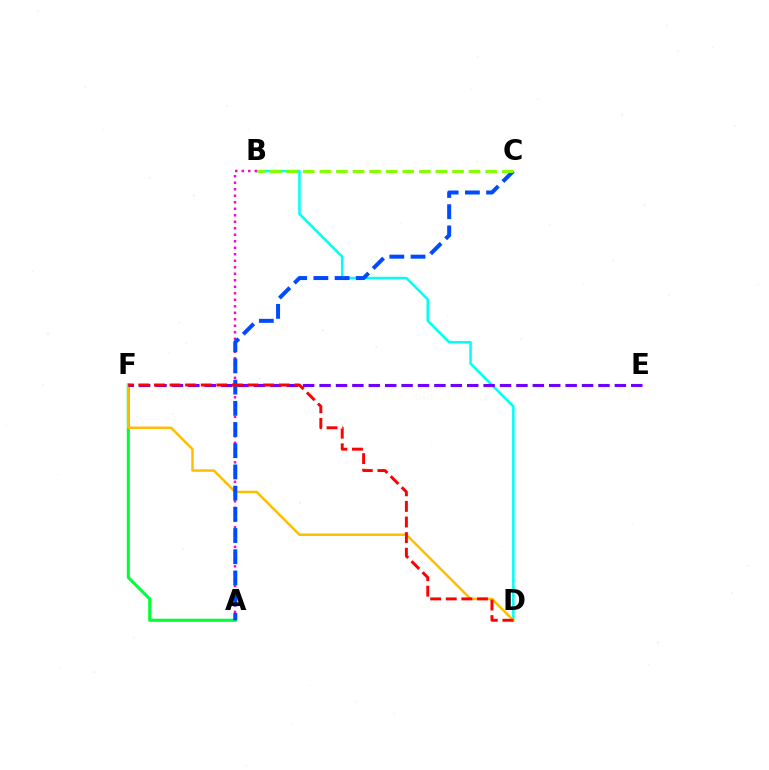{('A', 'F'): [{'color': '#00ff39', 'line_style': 'solid', 'thickness': 2.23}], ('B', 'D'): [{'color': '#00fff6', 'line_style': 'solid', 'thickness': 1.82}], ('A', 'B'): [{'color': '#ff00cf', 'line_style': 'dotted', 'thickness': 1.77}], ('D', 'F'): [{'color': '#ffbd00', 'line_style': 'solid', 'thickness': 1.78}, {'color': '#ff0000', 'line_style': 'dashed', 'thickness': 2.12}], ('A', 'C'): [{'color': '#004bff', 'line_style': 'dashed', 'thickness': 2.88}], ('B', 'C'): [{'color': '#84ff00', 'line_style': 'dashed', 'thickness': 2.25}], ('E', 'F'): [{'color': '#7200ff', 'line_style': 'dashed', 'thickness': 2.23}]}